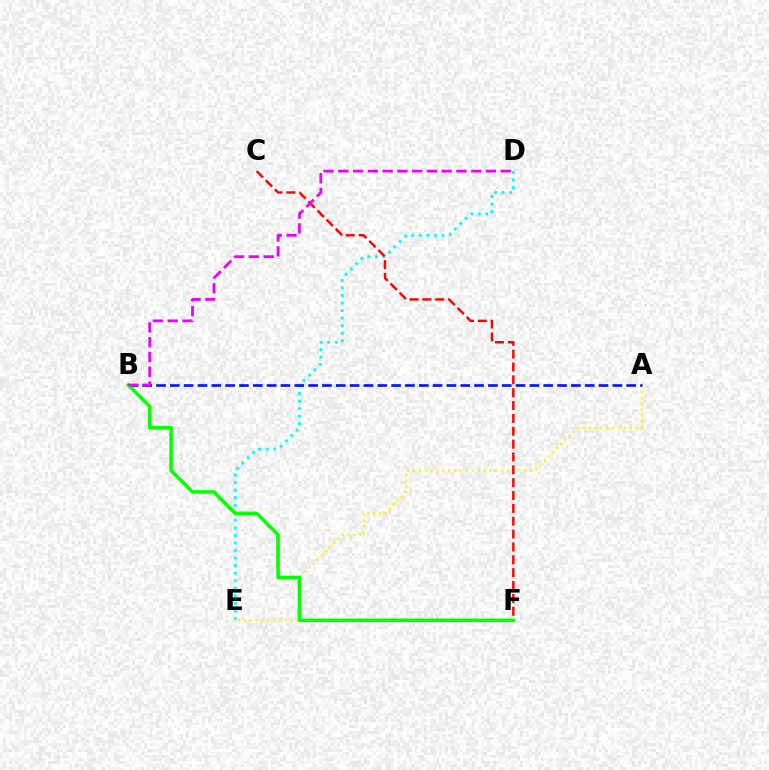{('A', 'E'): [{'color': '#fcf500', 'line_style': 'dotted', 'thickness': 1.59}], ('D', 'E'): [{'color': '#00fff6', 'line_style': 'dotted', 'thickness': 2.05}], ('A', 'B'): [{'color': '#0010ff', 'line_style': 'dashed', 'thickness': 1.88}], ('C', 'F'): [{'color': '#ff0000', 'line_style': 'dashed', 'thickness': 1.75}], ('B', 'F'): [{'color': '#08ff00', 'line_style': 'solid', 'thickness': 2.58}], ('B', 'D'): [{'color': '#ee00ff', 'line_style': 'dashed', 'thickness': 2.01}]}